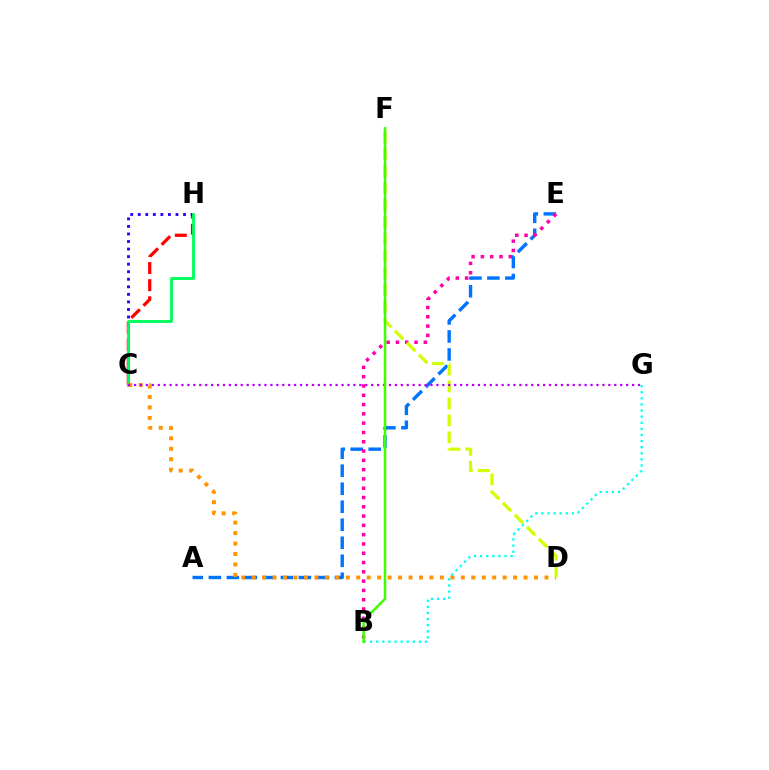{('C', 'H'): [{'color': '#ff0000', 'line_style': 'dashed', 'thickness': 2.33}, {'color': '#2500ff', 'line_style': 'dotted', 'thickness': 2.05}, {'color': '#00ff5c', 'line_style': 'solid', 'thickness': 2.05}], ('A', 'E'): [{'color': '#0074ff', 'line_style': 'dashed', 'thickness': 2.45}], ('B', 'E'): [{'color': '#ff00ac', 'line_style': 'dotted', 'thickness': 2.52}], ('C', 'D'): [{'color': '#ff9400', 'line_style': 'dotted', 'thickness': 2.84}], ('B', 'G'): [{'color': '#00fff6', 'line_style': 'dotted', 'thickness': 1.66}], ('D', 'F'): [{'color': '#d1ff00', 'line_style': 'dashed', 'thickness': 2.3}], ('C', 'G'): [{'color': '#b900ff', 'line_style': 'dotted', 'thickness': 1.61}], ('B', 'F'): [{'color': '#3dff00', 'line_style': 'solid', 'thickness': 1.82}]}